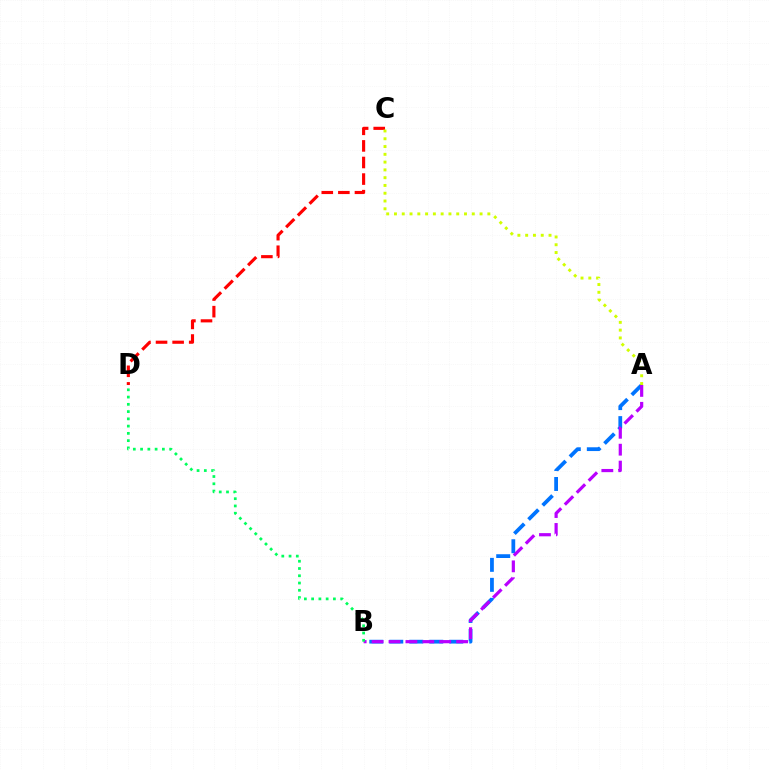{('C', 'D'): [{'color': '#ff0000', 'line_style': 'dashed', 'thickness': 2.25}], ('A', 'B'): [{'color': '#0074ff', 'line_style': 'dashed', 'thickness': 2.72}, {'color': '#b900ff', 'line_style': 'dashed', 'thickness': 2.3}], ('A', 'C'): [{'color': '#d1ff00', 'line_style': 'dotted', 'thickness': 2.11}], ('B', 'D'): [{'color': '#00ff5c', 'line_style': 'dotted', 'thickness': 1.97}]}